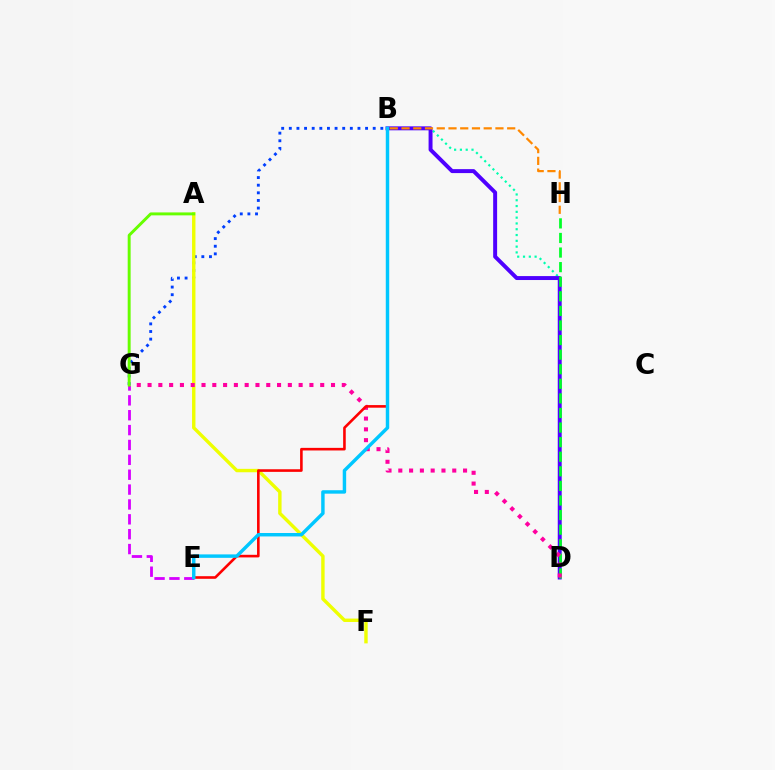{('B', 'G'): [{'color': '#003fff', 'line_style': 'dotted', 'thickness': 2.07}], ('B', 'D'): [{'color': '#00ffaf', 'line_style': 'dotted', 'thickness': 1.57}, {'color': '#4f00ff', 'line_style': 'solid', 'thickness': 2.84}], ('E', 'G'): [{'color': '#d600ff', 'line_style': 'dashed', 'thickness': 2.02}], ('D', 'H'): [{'color': '#00ff27', 'line_style': 'dashed', 'thickness': 1.98}], ('A', 'F'): [{'color': '#eeff00', 'line_style': 'solid', 'thickness': 2.45}], ('D', 'G'): [{'color': '#ff00a0', 'line_style': 'dotted', 'thickness': 2.93}], ('B', 'E'): [{'color': '#ff0000', 'line_style': 'solid', 'thickness': 1.88}, {'color': '#00c7ff', 'line_style': 'solid', 'thickness': 2.48}], ('B', 'H'): [{'color': '#ff8800', 'line_style': 'dashed', 'thickness': 1.6}], ('A', 'G'): [{'color': '#66ff00', 'line_style': 'solid', 'thickness': 2.12}]}